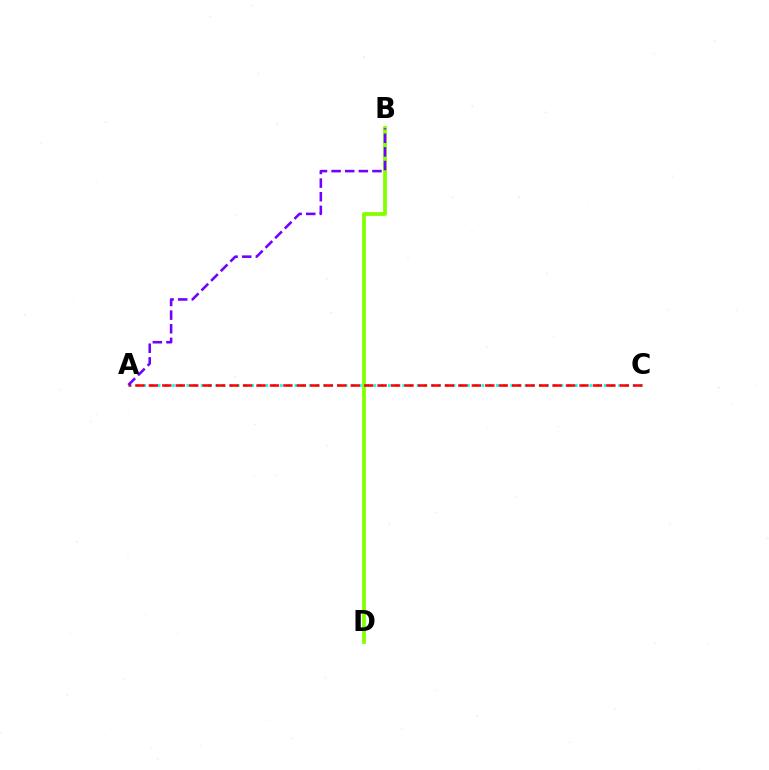{('A', 'C'): [{'color': '#00fff6', 'line_style': 'dotted', 'thickness': 1.95}, {'color': '#ff0000', 'line_style': 'dashed', 'thickness': 1.83}], ('B', 'D'): [{'color': '#84ff00', 'line_style': 'solid', 'thickness': 2.72}], ('A', 'B'): [{'color': '#7200ff', 'line_style': 'dashed', 'thickness': 1.85}]}